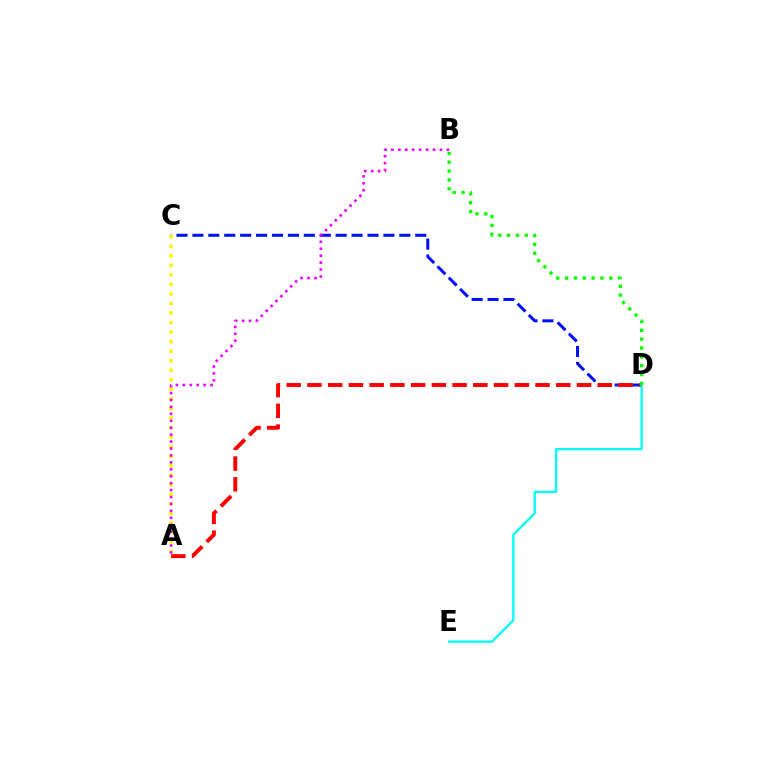{('C', 'D'): [{'color': '#0010ff', 'line_style': 'dashed', 'thickness': 2.16}], ('A', 'C'): [{'color': '#fcf500', 'line_style': 'dotted', 'thickness': 2.59}], ('A', 'D'): [{'color': '#ff0000', 'line_style': 'dashed', 'thickness': 2.82}], ('A', 'B'): [{'color': '#ee00ff', 'line_style': 'dotted', 'thickness': 1.88}], ('D', 'E'): [{'color': '#00fff6', 'line_style': 'solid', 'thickness': 1.66}], ('B', 'D'): [{'color': '#08ff00', 'line_style': 'dotted', 'thickness': 2.4}]}